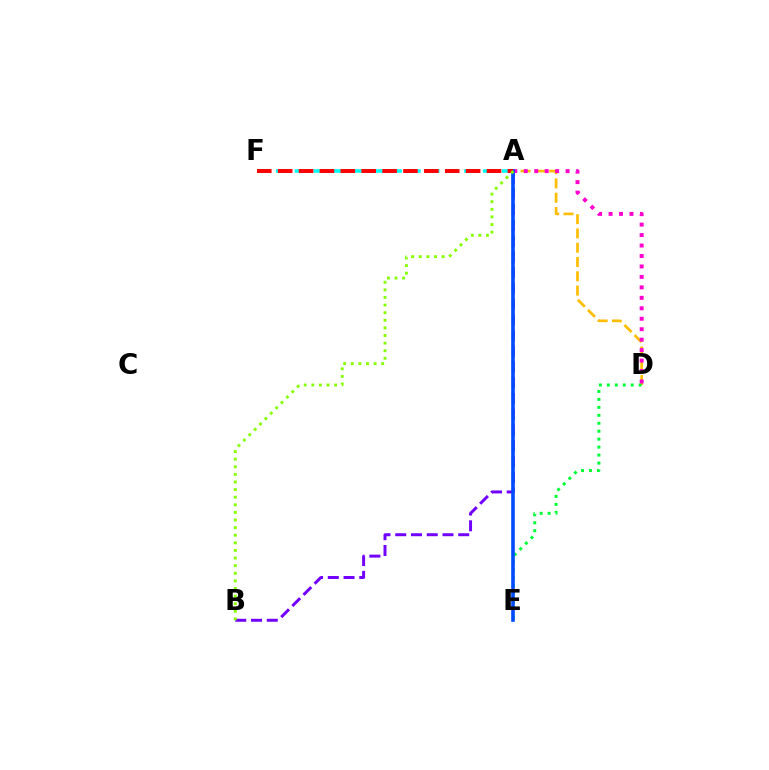{('A', 'D'): [{'color': '#ffbd00', 'line_style': 'dashed', 'thickness': 1.94}, {'color': '#ff00cf', 'line_style': 'dotted', 'thickness': 2.84}], ('D', 'E'): [{'color': '#00ff39', 'line_style': 'dotted', 'thickness': 2.16}], ('A', 'B'): [{'color': '#7200ff', 'line_style': 'dashed', 'thickness': 2.14}, {'color': '#84ff00', 'line_style': 'dotted', 'thickness': 2.07}], ('A', 'F'): [{'color': '#00fff6', 'line_style': 'dashed', 'thickness': 2.56}, {'color': '#ff0000', 'line_style': 'dashed', 'thickness': 2.84}], ('A', 'E'): [{'color': '#004bff', 'line_style': 'solid', 'thickness': 2.6}]}